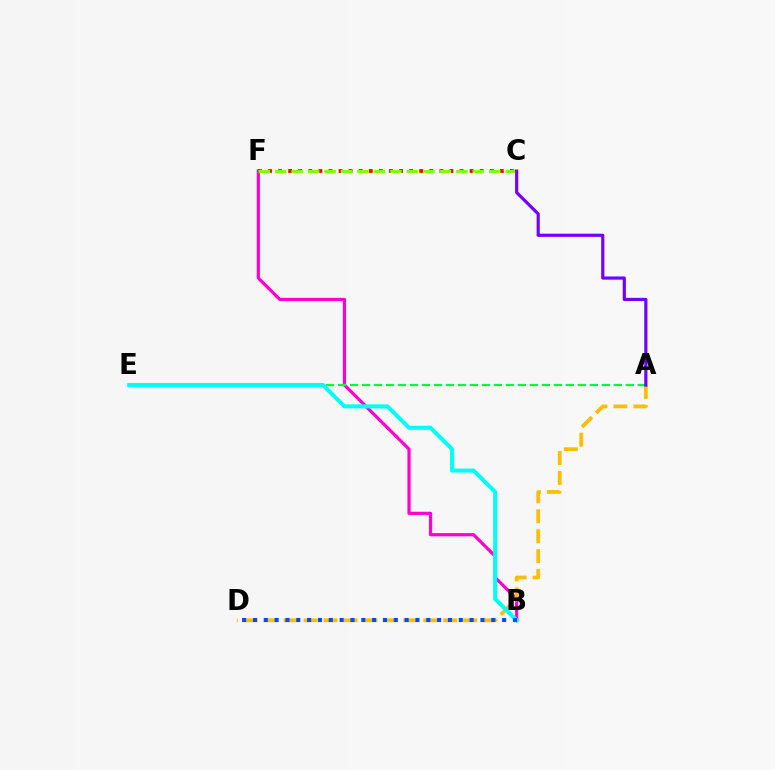{('B', 'F'): [{'color': '#ff00cf', 'line_style': 'solid', 'thickness': 2.3}], ('C', 'F'): [{'color': '#ff0000', 'line_style': 'dotted', 'thickness': 2.74}, {'color': '#84ff00', 'line_style': 'dashed', 'thickness': 2.24}], ('A', 'D'): [{'color': '#ffbd00', 'line_style': 'dashed', 'thickness': 2.71}], ('A', 'E'): [{'color': '#00ff39', 'line_style': 'dashed', 'thickness': 1.63}], ('B', 'E'): [{'color': '#00fff6', 'line_style': 'solid', 'thickness': 2.9}], ('B', 'D'): [{'color': '#004bff', 'line_style': 'dotted', 'thickness': 2.94}], ('A', 'C'): [{'color': '#7200ff', 'line_style': 'solid', 'thickness': 2.28}]}